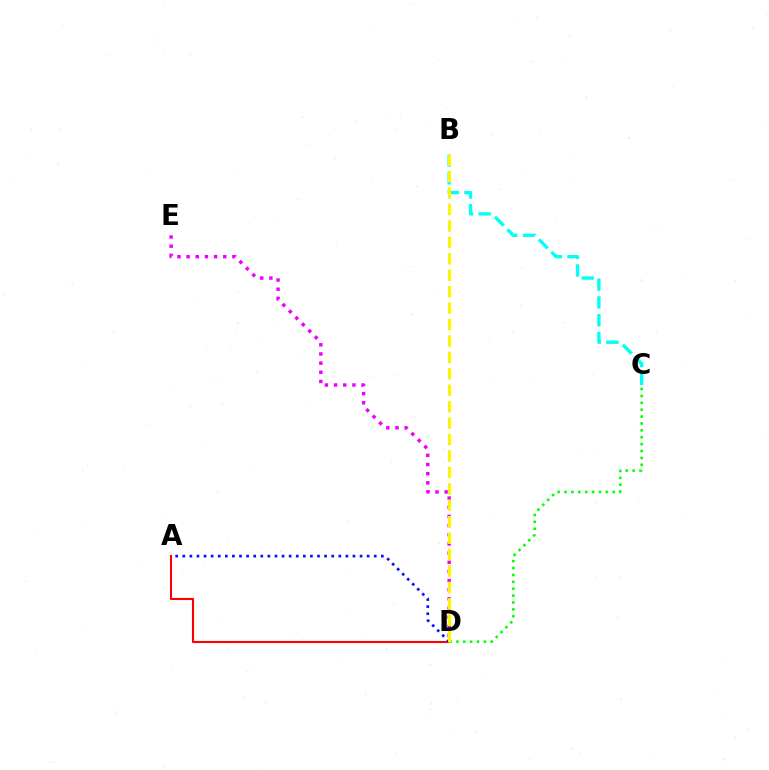{('A', 'D'): [{'color': '#ff0000', 'line_style': 'solid', 'thickness': 1.51}, {'color': '#0010ff', 'line_style': 'dotted', 'thickness': 1.93}], ('C', 'D'): [{'color': '#08ff00', 'line_style': 'dotted', 'thickness': 1.87}], ('B', 'C'): [{'color': '#00fff6', 'line_style': 'dashed', 'thickness': 2.41}], ('D', 'E'): [{'color': '#ee00ff', 'line_style': 'dotted', 'thickness': 2.49}], ('B', 'D'): [{'color': '#fcf500', 'line_style': 'dashed', 'thickness': 2.23}]}